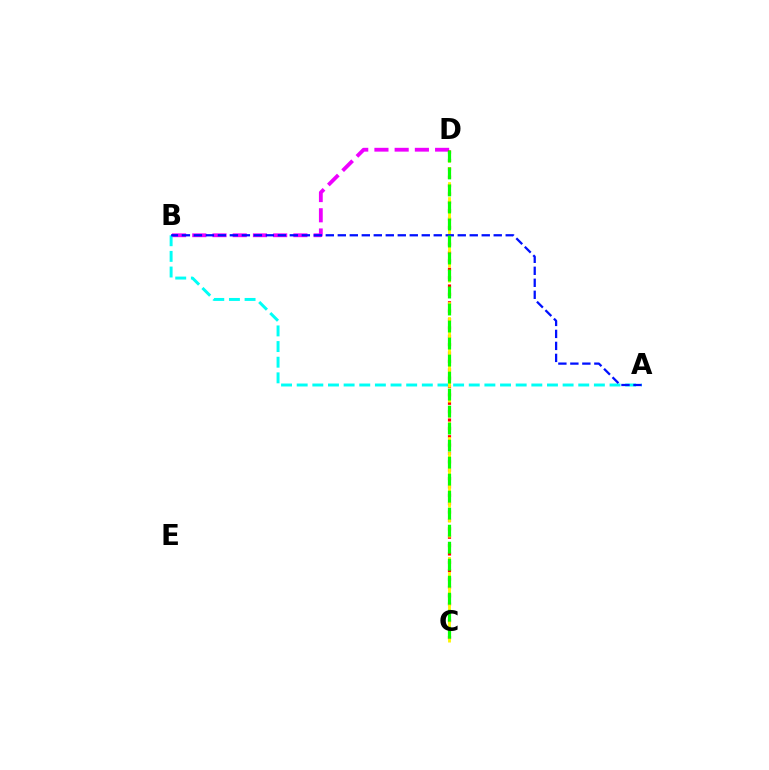{('B', 'D'): [{'color': '#ee00ff', 'line_style': 'dashed', 'thickness': 2.75}], ('A', 'B'): [{'color': '#00fff6', 'line_style': 'dashed', 'thickness': 2.12}, {'color': '#0010ff', 'line_style': 'dashed', 'thickness': 1.63}], ('C', 'D'): [{'color': '#ff0000', 'line_style': 'dotted', 'thickness': 2.27}, {'color': '#fcf500', 'line_style': 'dashed', 'thickness': 2.04}, {'color': '#08ff00', 'line_style': 'dashed', 'thickness': 2.31}]}